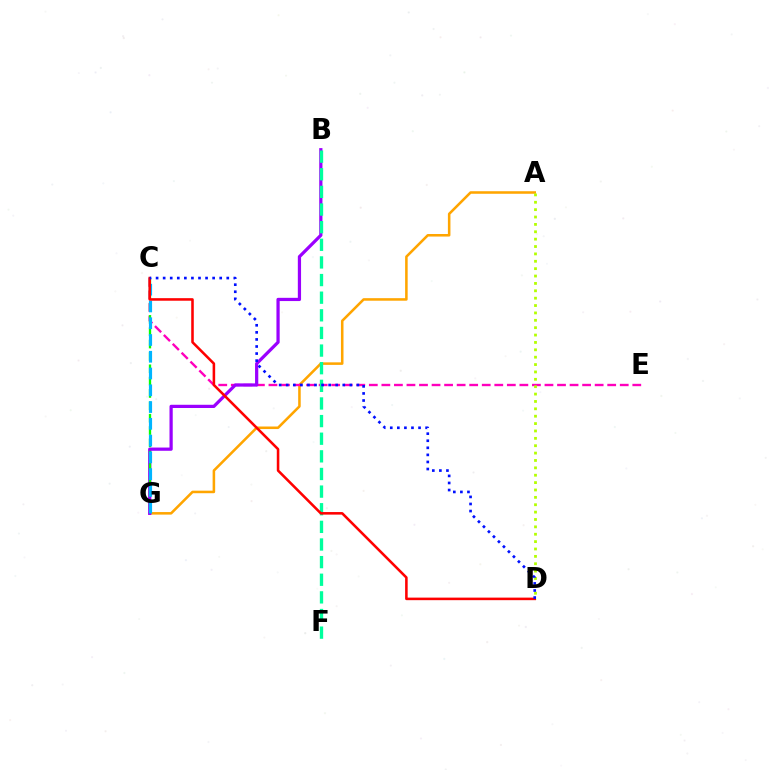{('A', 'G'): [{'color': '#ffa500', 'line_style': 'solid', 'thickness': 1.84}], ('C', 'E'): [{'color': '#ff00bd', 'line_style': 'dashed', 'thickness': 1.7}], ('A', 'D'): [{'color': '#b3ff00', 'line_style': 'dotted', 'thickness': 2.0}], ('B', 'G'): [{'color': '#9b00ff', 'line_style': 'solid', 'thickness': 2.33}], ('B', 'F'): [{'color': '#00ff9d', 'line_style': 'dashed', 'thickness': 2.39}], ('C', 'G'): [{'color': '#08ff00', 'line_style': 'dashed', 'thickness': 1.68}, {'color': '#00b5ff', 'line_style': 'dashed', 'thickness': 2.28}], ('C', 'D'): [{'color': '#ff0000', 'line_style': 'solid', 'thickness': 1.84}, {'color': '#0010ff', 'line_style': 'dotted', 'thickness': 1.92}]}